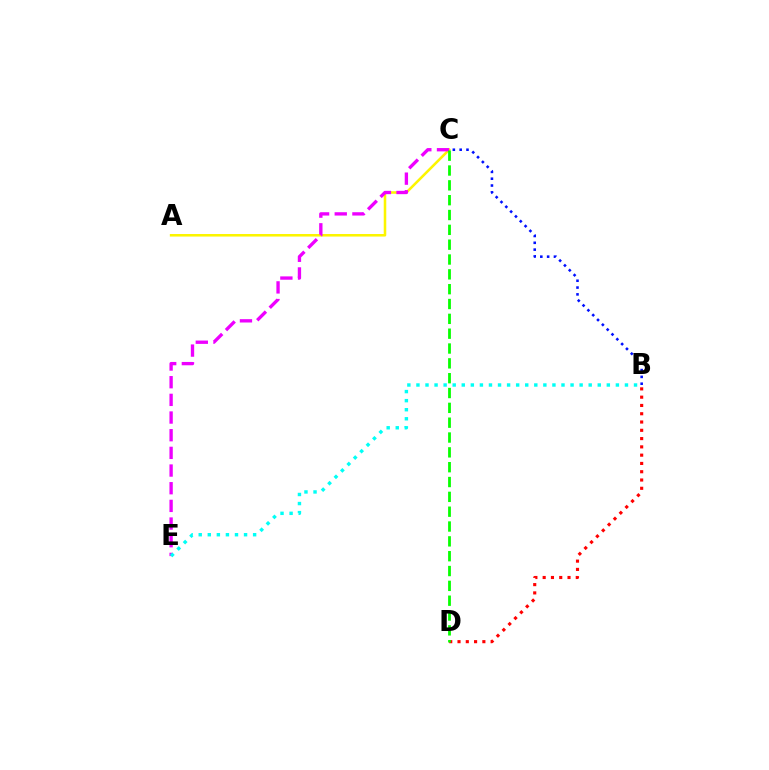{('A', 'C'): [{'color': '#fcf500', 'line_style': 'solid', 'thickness': 1.84}], ('C', 'E'): [{'color': '#ee00ff', 'line_style': 'dashed', 'thickness': 2.4}], ('B', 'C'): [{'color': '#0010ff', 'line_style': 'dotted', 'thickness': 1.85}], ('B', 'E'): [{'color': '#00fff6', 'line_style': 'dotted', 'thickness': 2.46}], ('B', 'D'): [{'color': '#ff0000', 'line_style': 'dotted', 'thickness': 2.25}], ('C', 'D'): [{'color': '#08ff00', 'line_style': 'dashed', 'thickness': 2.02}]}